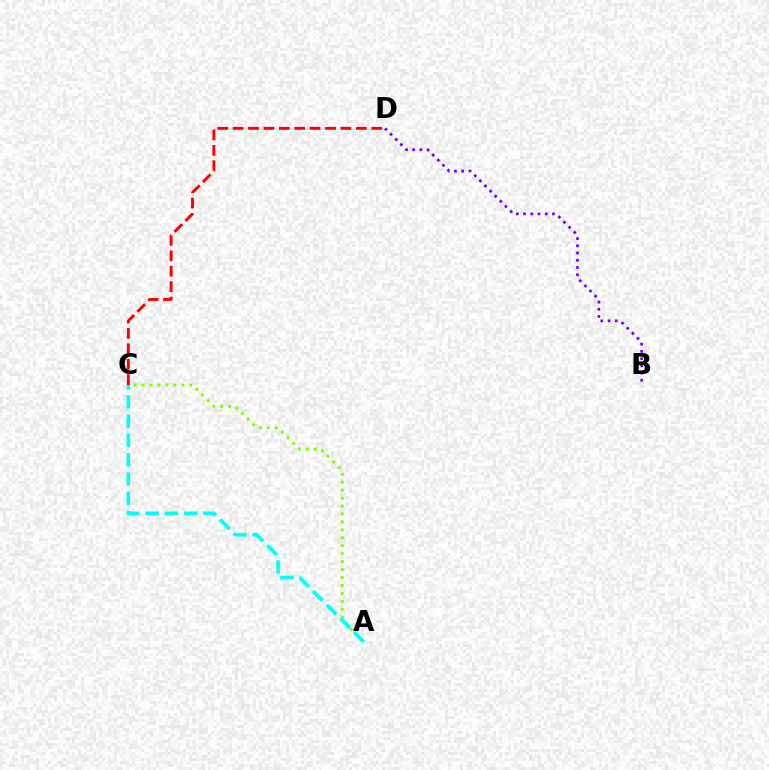{('A', 'C'): [{'color': '#84ff00', 'line_style': 'dotted', 'thickness': 2.16}, {'color': '#00fff6', 'line_style': 'dashed', 'thickness': 2.62}], ('B', 'D'): [{'color': '#7200ff', 'line_style': 'dotted', 'thickness': 1.97}], ('C', 'D'): [{'color': '#ff0000', 'line_style': 'dashed', 'thickness': 2.09}]}